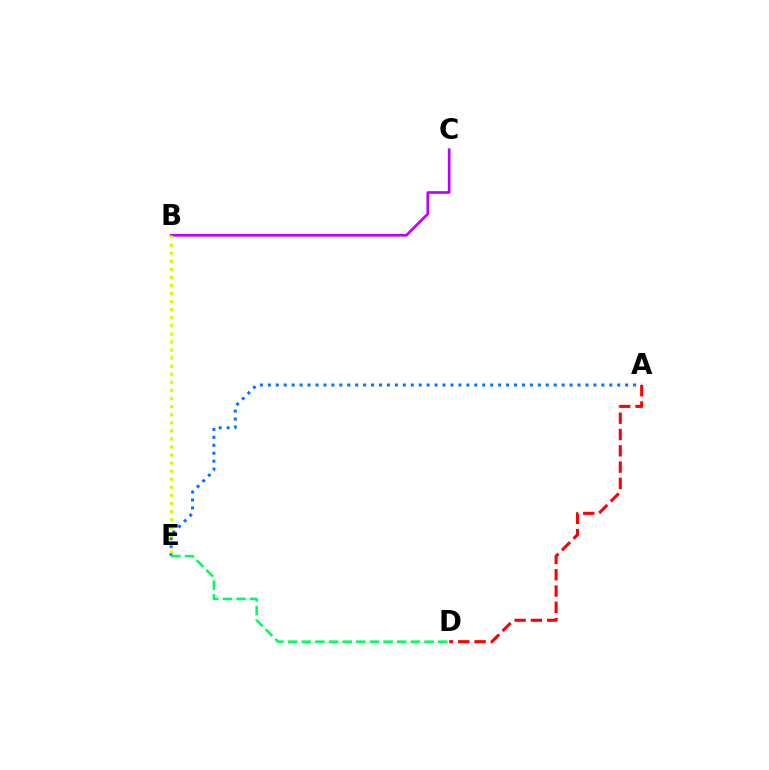{('B', 'C'): [{'color': '#b900ff', 'line_style': 'solid', 'thickness': 1.92}], ('A', 'E'): [{'color': '#0074ff', 'line_style': 'dotted', 'thickness': 2.16}], ('B', 'E'): [{'color': '#d1ff00', 'line_style': 'dotted', 'thickness': 2.19}], ('D', 'E'): [{'color': '#00ff5c', 'line_style': 'dashed', 'thickness': 1.85}], ('A', 'D'): [{'color': '#ff0000', 'line_style': 'dashed', 'thickness': 2.21}]}